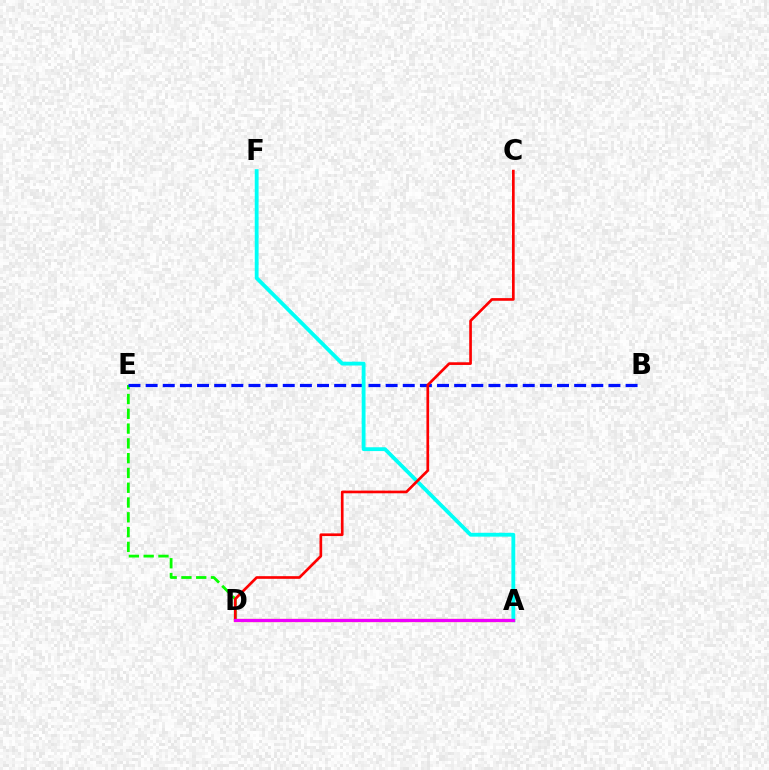{('D', 'E'): [{'color': '#08ff00', 'line_style': 'dashed', 'thickness': 2.01}], ('A', 'D'): [{'color': '#fcf500', 'line_style': 'solid', 'thickness': 2.37}, {'color': '#ee00ff', 'line_style': 'solid', 'thickness': 2.35}], ('B', 'E'): [{'color': '#0010ff', 'line_style': 'dashed', 'thickness': 2.33}], ('A', 'F'): [{'color': '#00fff6', 'line_style': 'solid', 'thickness': 2.75}], ('C', 'D'): [{'color': '#ff0000', 'line_style': 'solid', 'thickness': 1.93}]}